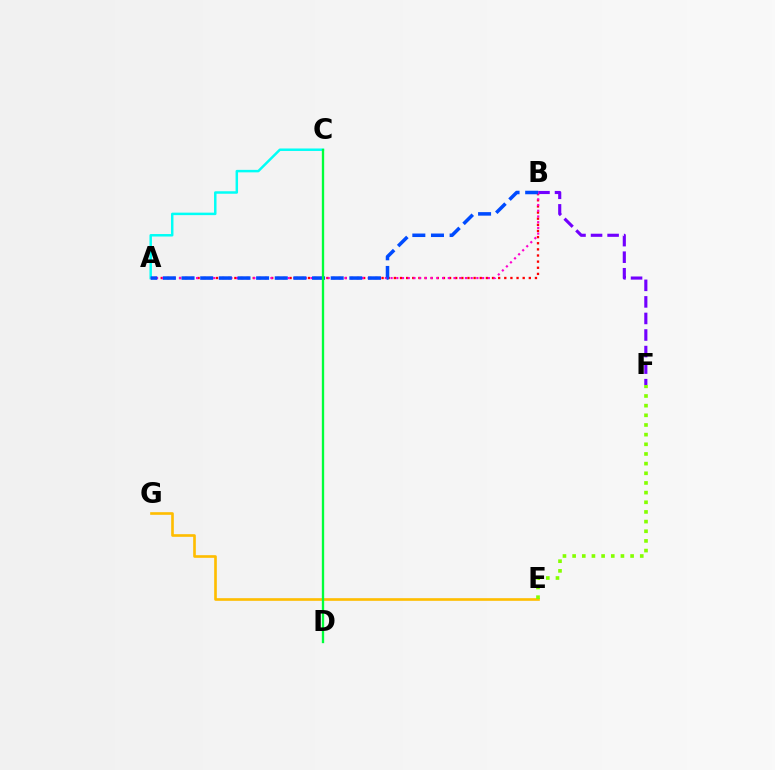{('A', 'B'): [{'color': '#ff0000', 'line_style': 'dotted', 'thickness': 1.67}, {'color': '#ff00cf', 'line_style': 'dotted', 'thickness': 1.55}, {'color': '#004bff', 'line_style': 'dashed', 'thickness': 2.53}], ('E', 'G'): [{'color': '#ffbd00', 'line_style': 'solid', 'thickness': 1.9}], ('B', 'F'): [{'color': '#7200ff', 'line_style': 'dashed', 'thickness': 2.25}], ('A', 'C'): [{'color': '#00fff6', 'line_style': 'solid', 'thickness': 1.78}], ('C', 'D'): [{'color': '#00ff39', 'line_style': 'solid', 'thickness': 1.68}], ('E', 'F'): [{'color': '#84ff00', 'line_style': 'dotted', 'thickness': 2.63}]}